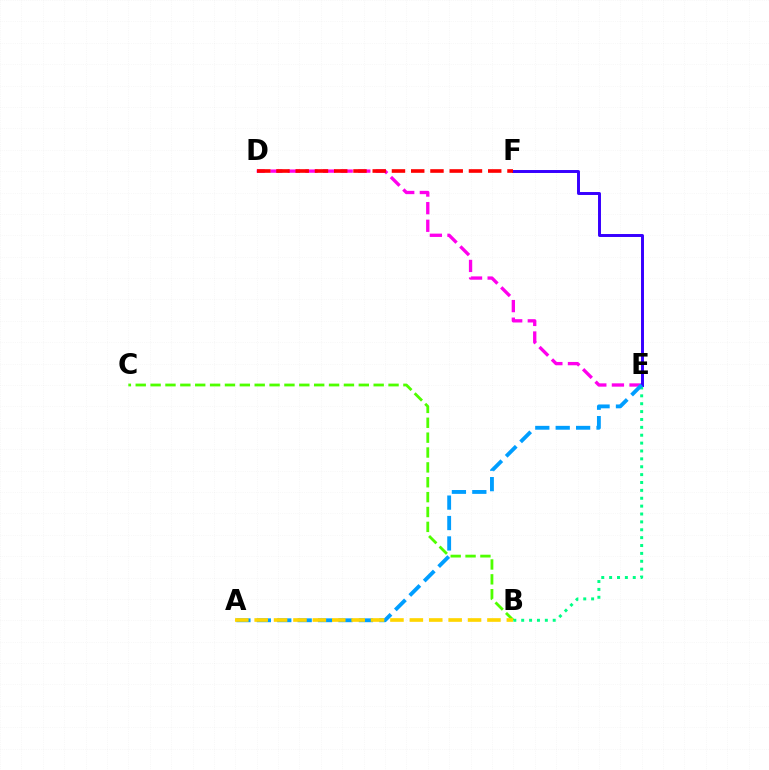{('B', 'E'): [{'color': '#00ff86', 'line_style': 'dotted', 'thickness': 2.14}], ('D', 'E'): [{'color': '#ff00ed', 'line_style': 'dashed', 'thickness': 2.39}], ('E', 'F'): [{'color': '#3700ff', 'line_style': 'solid', 'thickness': 2.12}], ('A', 'E'): [{'color': '#009eff', 'line_style': 'dashed', 'thickness': 2.77}], ('B', 'C'): [{'color': '#4fff00', 'line_style': 'dashed', 'thickness': 2.02}], ('A', 'B'): [{'color': '#ffd500', 'line_style': 'dashed', 'thickness': 2.64}], ('D', 'F'): [{'color': '#ff0000', 'line_style': 'dashed', 'thickness': 2.62}]}